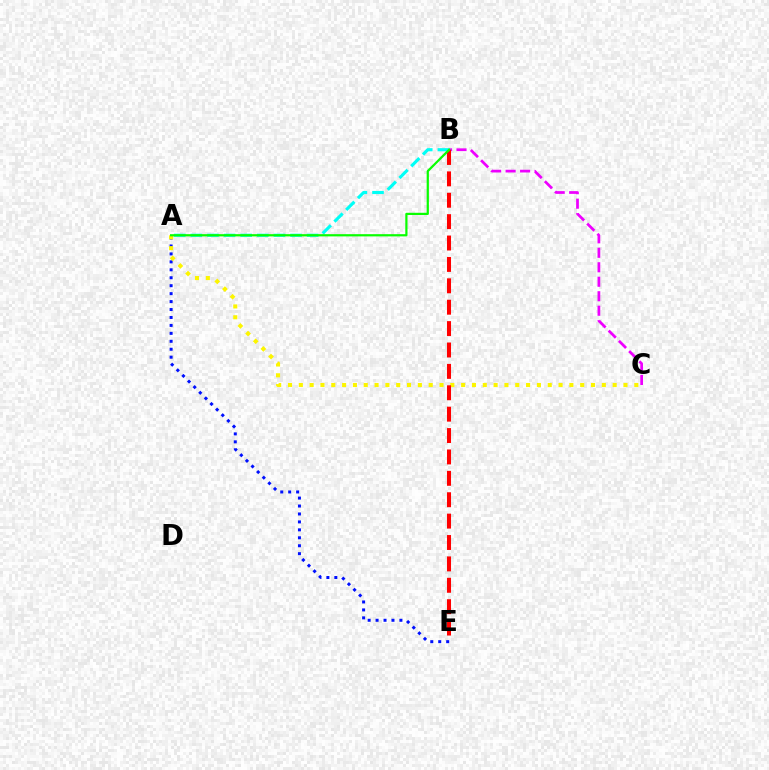{('A', 'E'): [{'color': '#0010ff', 'line_style': 'dotted', 'thickness': 2.16}], ('A', 'C'): [{'color': '#fcf500', 'line_style': 'dotted', 'thickness': 2.94}], ('B', 'C'): [{'color': '#ee00ff', 'line_style': 'dashed', 'thickness': 1.97}], ('B', 'E'): [{'color': '#ff0000', 'line_style': 'dashed', 'thickness': 2.91}], ('A', 'B'): [{'color': '#00fff6', 'line_style': 'dashed', 'thickness': 2.26}, {'color': '#08ff00', 'line_style': 'solid', 'thickness': 1.6}]}